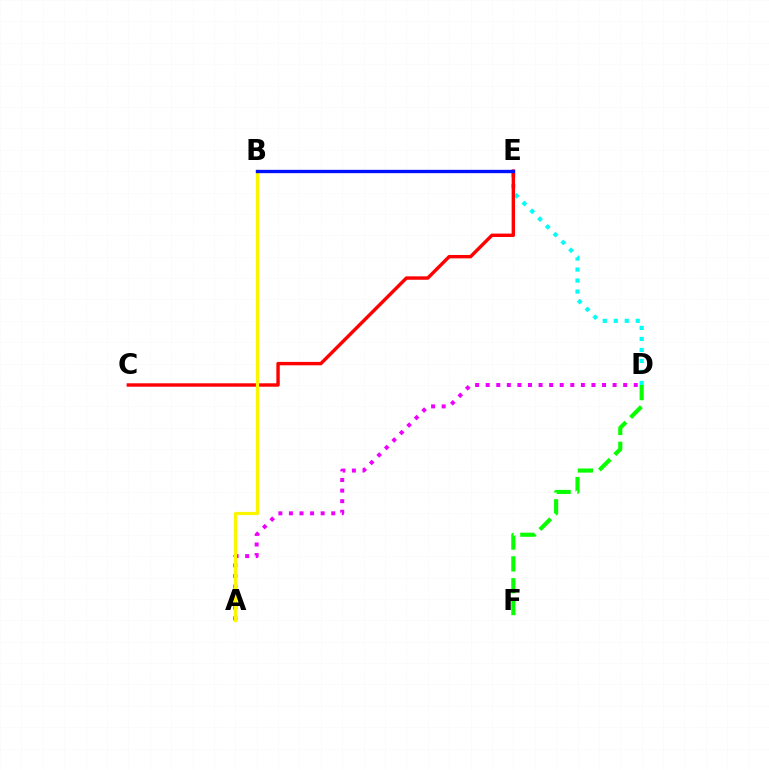{('A', 'D'): [{'color': '#ee00ff', 'line_style': 'dotted', 'thickness': 2.87}], ('D', 'E'): [{'color': '#00fff6', 'line_style': 'dotted', 'thickness': 2.99}], ('C', 'E'): [{'color': '#ff0000', 'line_style': 'solid', 'thickness': 2.45}], ('D', 'F'): [{'color': '#08ff00', 'line_style': 'dashed', 'thickness': 2.97}], ('A', 'B'): [{'color': '#fcf500', 'line_style': 'solid', 'thickness': 2.34}], ('B', 'E'): [{'color': '#0010ff', 'line_style': 'solid', 'thickness': 2.41}]}